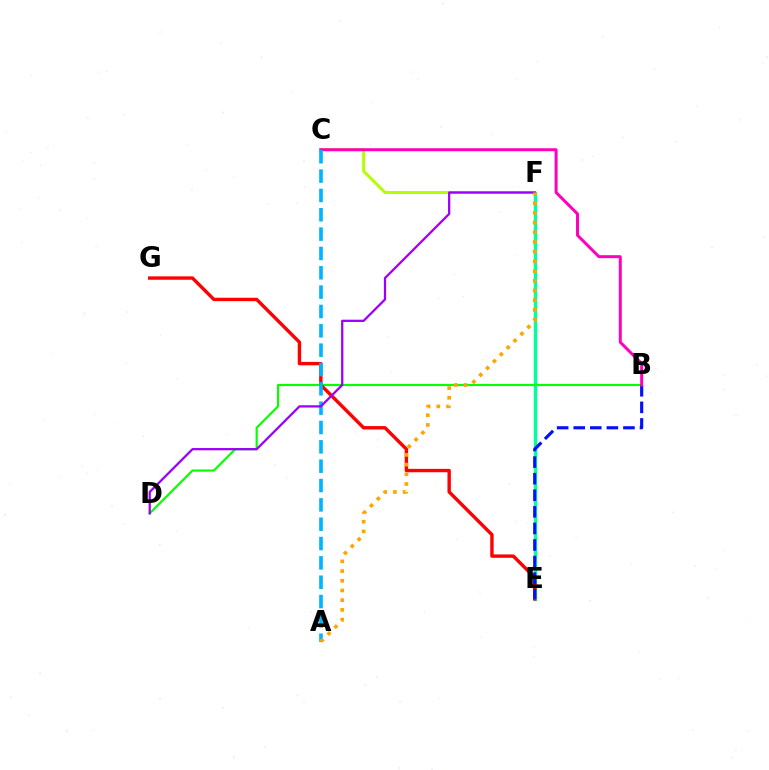{('E', 'F'): [{'color': '#00ff9d', 'line_style': 'solid', 'thickness': 2.45}], ('B', 'D'): [{'color': '#08ff00', 'line_style': 'solid', 'thickness': 1.57}], ('C', 'F'): [{'color': '#b3ff00', 'line_style': 'solid', 'thickness': 2.14}], ('E', 'G'): [{'color': '#ff0000', 'line_style': 'solid', 'thickness': 2.44}], ('B', 'E'): [{'color': '#0010ff', 'line_style': 'dashed', 'thickness': 2.25}], ('B', 'C'): [{'color': '#ff00bd', 'line_style': 'solid', 'thickness': 2.15}], ('A', 'C'): [{'color': '#00b5ff', 'line_style': 'dashed', 'thickness': 2.63}], ('D', 'F'): [{'color': '#9b00ff', 'line_style': 'solid', 'thickness': 1.63}], ('A', 'F'): [{'color': '#ffa500', 'line_style': 'dotted', 'thickness': 2.64}]}